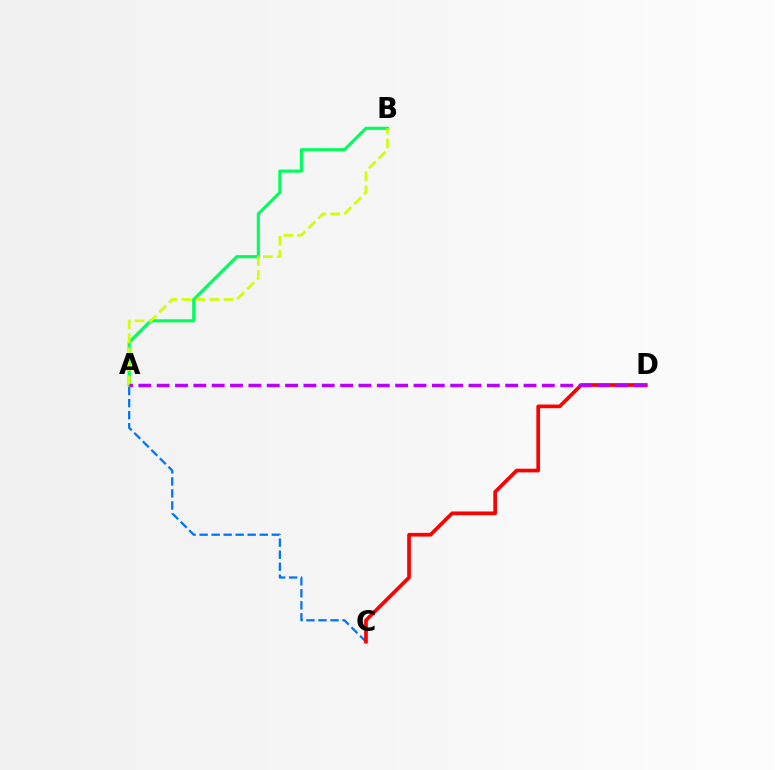{('A', 'C'): [{'color': '#0074ff', 'line_style': 'dashed', 'thickness': 1.63}], ('C', 'D'): [{'color': '#ff0000', 'line_style': 'solid', 'thickness': 2.66}], ('A', 'B'): [{'color': '#00ff5c', 'line_style': 'solid', 'thickness': 2.25}, {'color': '#d1ff00', 'line_style': 'dashed', 'thickness': 1.89}], ('A', 'D'): [{'color': '#b900ff', 'line_style': 'dashed', 'thickness': 2.49}]}